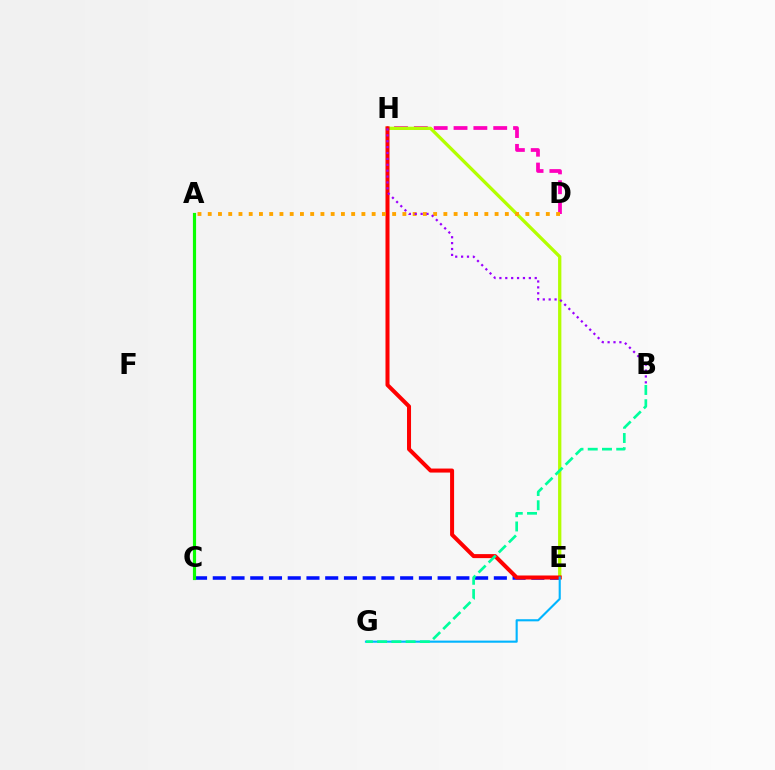{('D', 'H'): [{'color': '#ff00bd', 'line_style': 'dashed', 'thickness': 2.7}], ('C', 'E'): [{'color': '#0010ff', 'line_style': 'dashed', 'thickness': 2.55}], ('E', 'H'): [{'color': '#b3ff00', 'line_style': 'solid', 'thickness': 2.36}, {'color': '#ff0000', 'line_style': 'solid', 'thickness': 2.89}], ('A', 'D'): [{'color': '#ffa500', 'line_style': 'dotted', 'thickness': 2.78}], ('E', 'G'): [{'color': '#00b5ff', 'line_style': 'solid', 'thickness': 1.53}], ('B', 'H'): [{'color': '#9b00ff', 'line_style': 'dotted', 'thickness': 1.6}], ('B', 'G'): [{'color': '#00ff9d', 'line_style': 'dashed', 'thickness': 1.94}], ('A', 'C'): [{'color': '#08ff00', 'line_style': 'solid', 'thickness': 2.28}]}